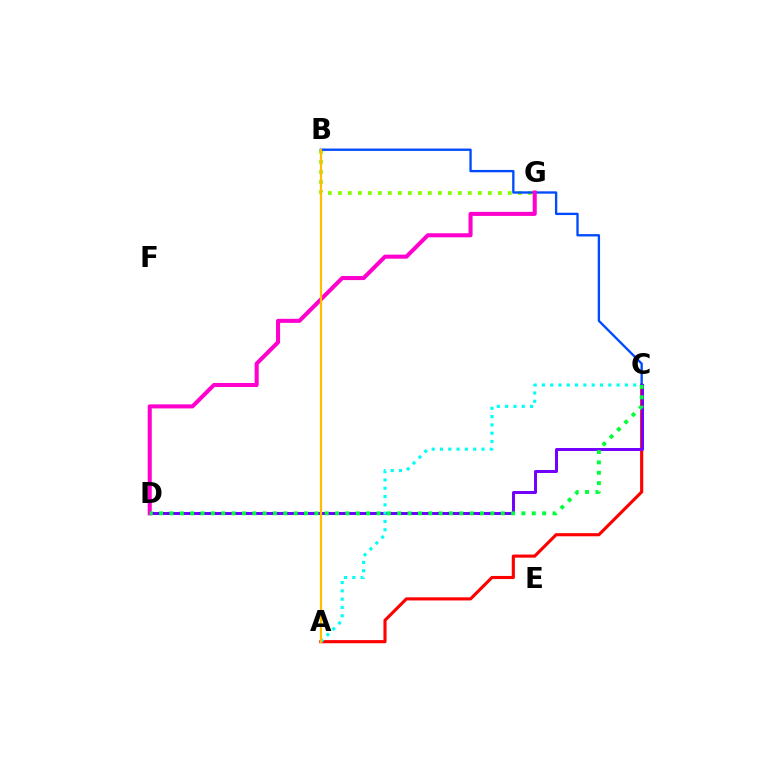{('A', 'C'): [{'color': '#ff0000', 'line_style': 'solid', 'thickness': 2.24}, {'color': '#00fff6', 'line_style': 'dotted', 'thickness': 2.26}], ('B', 'G'): [{'color': '#84ff00', 'line_style': 'dotted', 'thickness': 2.72}], ('C', 'D'): [{'color': '#7200ff', 'line_style': 'solid', 'thickness': 2.14}, {'color': '#00ff39', 'line_style': 'dotted', 'thickness': 2.81}], ('B', 'C'): [{'color': '#004bff', 'line_style': 'solid', 'thickness': 1.69}], ('D', 'G'): [{'color': '#ff00cf', 'line_style': 'solid', 'thickness': 2.92}], ('A', 'B'): [{'color': '#ffbd00', 'line_style': 'solid', 'thickness': 1.61}]}